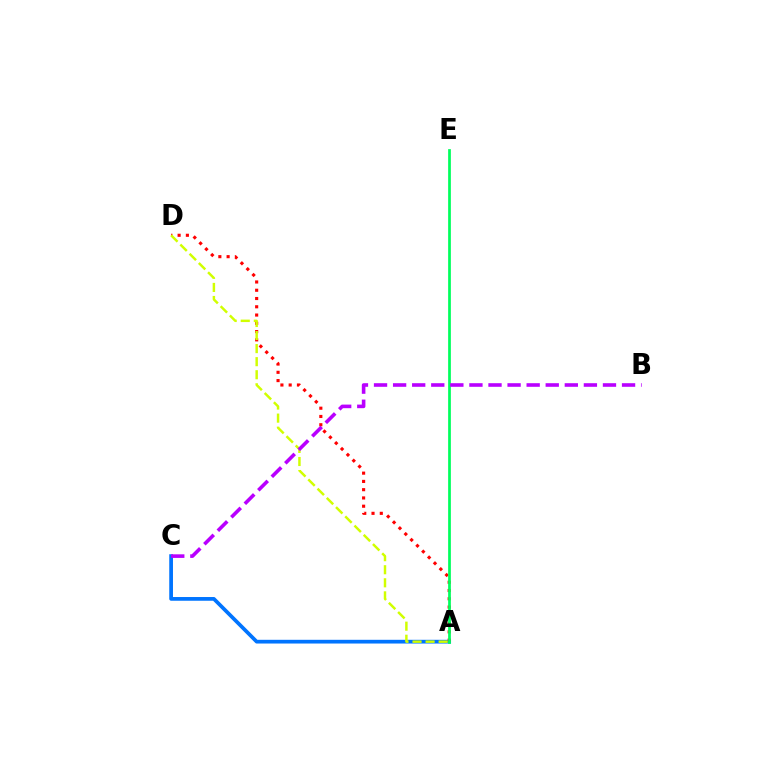{('A', 'C'): [{'color': '#0074ff', 'line_style': 'solid', 'thickness': 2.68}], ('A', 'D'): [{'color': '#ff0000', 'line_style': 'dotted', 'thickness': 2.25}, {'color': '#d1ff00', 'line_style': 'dashed', 'thickness': 1.77}], ('A', 'E'): [{'color': '#00ff5c', 'line_style': 'solid', 'thickness': 1.97}], ('B', 'C'): [{'color': '#b900ff', 'line_style': 'dashed', 'thickness': 2.59}]}